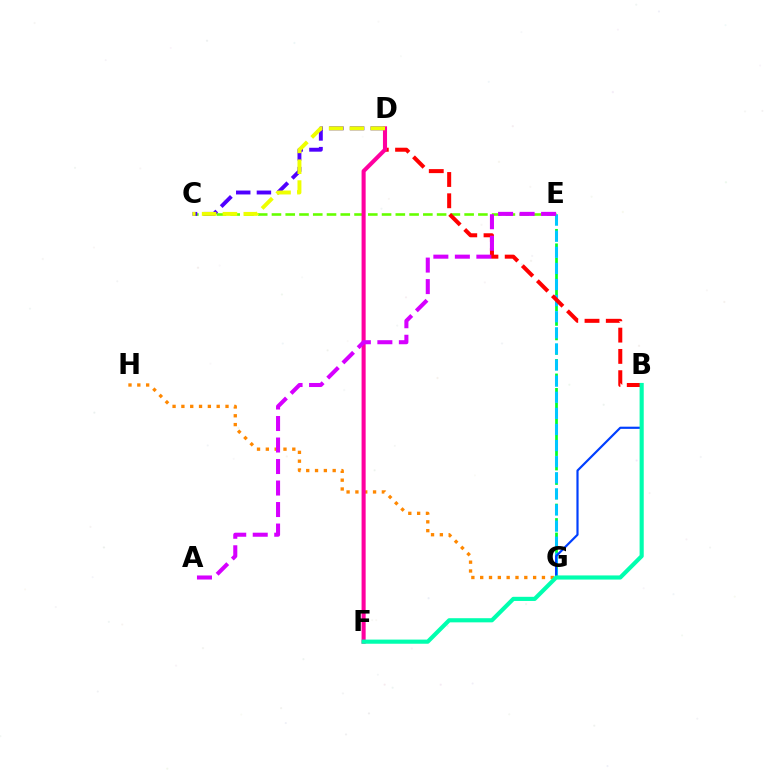{('E', 'G'): [{'color': '#00ff27', 'line_style': 'dashed', 'thickness': 1.96}, {'color': '#00c7ff', 'line_style': 'dashed', 'thickness': 2.19}], ('C', 'E'): [{'color': '#66ff00', 'line_style': 'dashed', 'thickness': 1.87}], ('C', 'D'): [{'color': '#4f00ff', 'line_style': 'dashed', 'thickness': 2.81}, {'color': '#eeff00', 'line_style': 'dashed', 'thickness': 2.83}], ('G', 'H'): [{'color': '#ff8800', 'line_style': 'dotted', 'thickness': 2.4}], ('B', 'G'): [{'color': '#003fff', 'line_style': 'solid', 'thickness': 1.57}], ('B', 'D'): [{'color': '#ff0000', 'line_style': 'dashed', 'thickness': 2.89}], ('D', 'F'): [{'color': '#ff00a0', 'line_style': 'solid', 'thickness': 2.93}], ('B', 'F'): [{'color': '#00ffaf', 'line_style': 'solid', 'thickness': 2.98}], ('A', 'E'): [{'color': '#d600ff', 'line_style': 'dashed', 'thickness': 2.92}]}